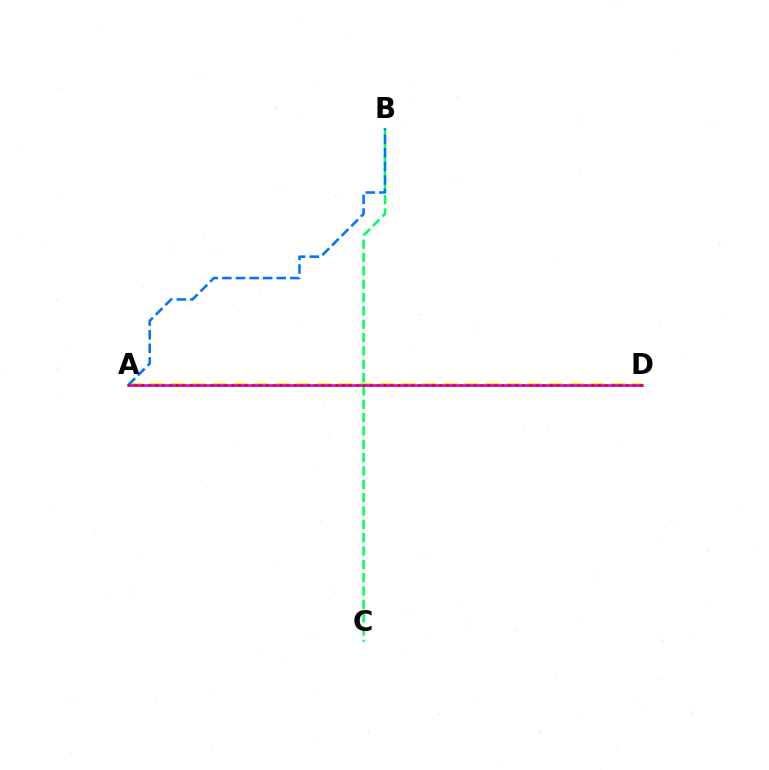{('A', 'D'): [{'color': '#d1ff00', 'line_style': 'dashed', 'thickness': 2.85}, {'color': '#b900ff', 'line_style': 'solid', 'thickness': 1.82}, {'color': '#ff0000', 'line_style': 'dotted', 'thickness': 1.88}], ('B', 'C'): [{'color': '#00ff5c', 'line_style': 'dashed', 'thickness': 1.81}], ('A', 'B'): [{'color': '#0074ff', 'line_style': 'dashed', 'thickness': 1.85}]}